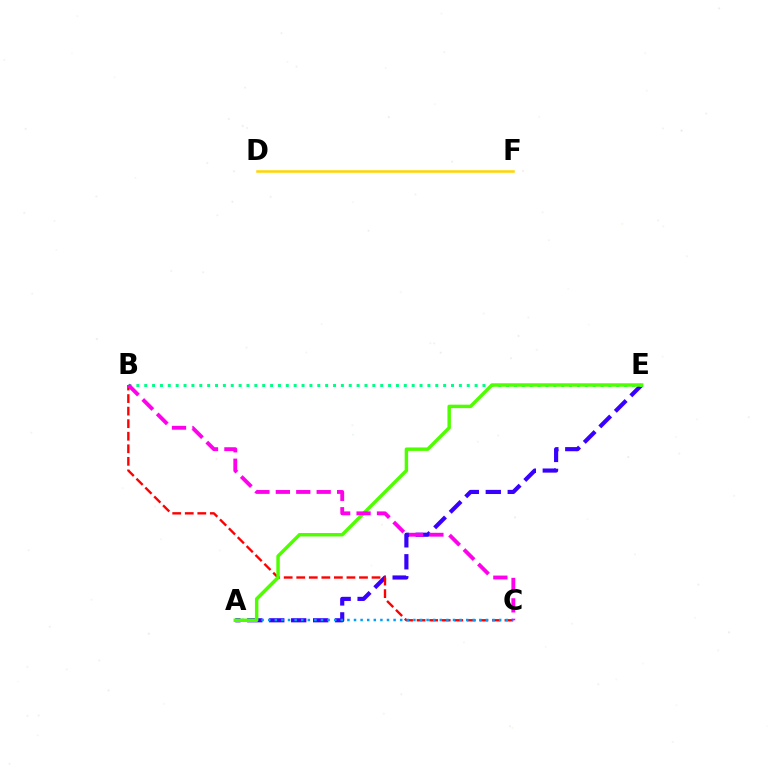{('D', 'F'): [{'color': '#ffd500', 'line_style': 'solid', 'thickness': 1.81}], ('A', 'E'): [{'color': '#3700ff', 'line_style': 'dashed', 'thickness': 2.98}, {'color': '#4fff00', 'line_style': 'solid', 'thickness': 2.48}], ('B', 'E'): [{'color': '#00ff86', 'line_style': 'dotted', 'thickness': 2.14}], ('B', 'C'): [{'color': '#ff0000', 'line_style': 'dashed', 'thickness': 1.71}, {'color': '#ff00ed', 'line_style': 'dashed', 'thickness': 2.77}], ('A', 'C'): [{'color': '#009eff', 'line_style': 'dotted', 'thickness': 1.79}]}